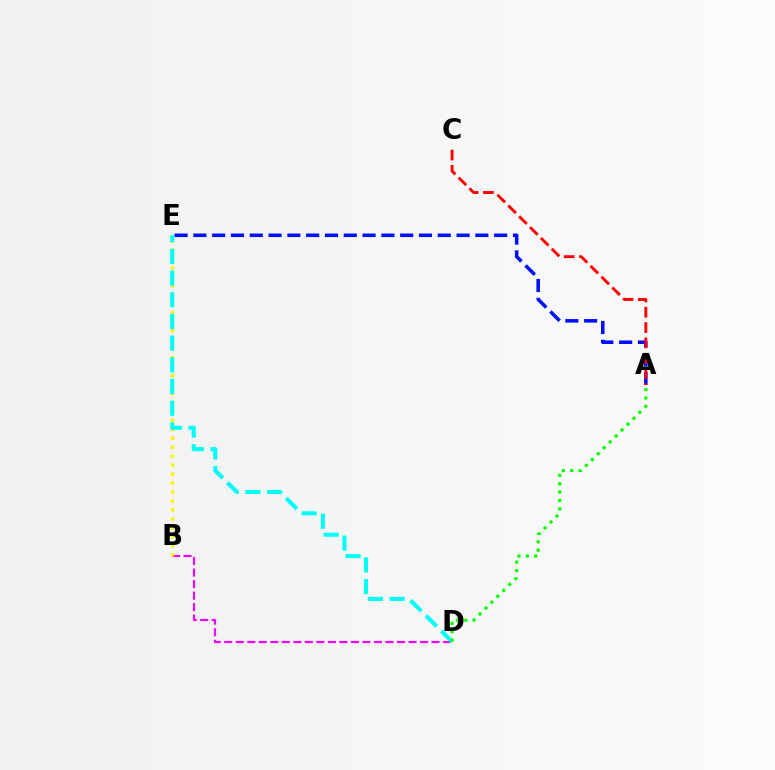{('B', 'D'): [{'color': '#ee00ff', 'line_style': 'dashed', 'thickness': 1.56}], ('B', 'E'): [{'color': '#fcf500', 'line_style': 'dotted', 'thickness': 2.44}], ('A', 'E'): [{'color': '#0010ff', 'line_style': 'dashed', 'thickness': 2.55}], ('D', 'E'): [{'color': '#00fff6', 'line_style': 'dashed', 'thickness': 2.95}], ('A', 'C'): [{'color': '#ff0000', 'line_style': 'dashed', 'thickness': 2.08}], ('A', 'D'): [{'color': '#08ff00', 'line_style': 'dotted', 'thickness': 2.28}]}